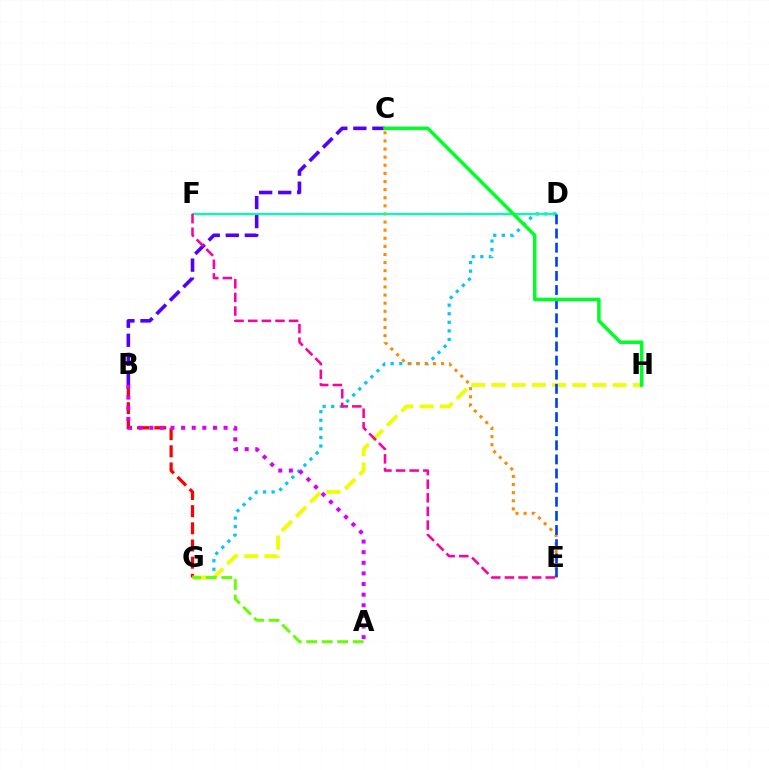{('D', 'G'): [{'color': '#00c7ff', 'line_style': 'dotted', 'thickness': 2.33}], ('C', 'E'): [{'color': '#ff8800', 'line_style': 'dotted', 'thickness': 2.2}], ('B', 'G'): [{'color': '#ff0000', 'line_style': 'dashed', 'thickness': 2.33}], ('G', 'H'): [{'color': '#eeff00', 'line_style': 'dashed', 'thickness': 2.74}], ('B', 'C'): [{'color': '#4f00ff', 'line_style': 'dashed', 'thickness': 2.59}], ('A', 'G'): [{'color': '#66ff00', 'line_style': 'dashed', 'thickness': 2.11}], ('D', 'F'): [{'color': '#00ffaf', 'line_style': 'solid', 'thickness': 1.59}], ('D', 'E'): [{'color': '#003fff', 'line_style': 'dashed', 'thickness': 1.92}], ('C', 'H'): [{'color': '#00ff27', 'line_style': 'solid', 'thickness': 2.53}], ('E', 'F'): [{'color': '#ff00a0', 'line_style': 'dashed', 'thickness': 1.85}], ('A', 'B'): [{'color': '#d600ff', 'line_style': 'dotted', 'thickness': 2.88}]}